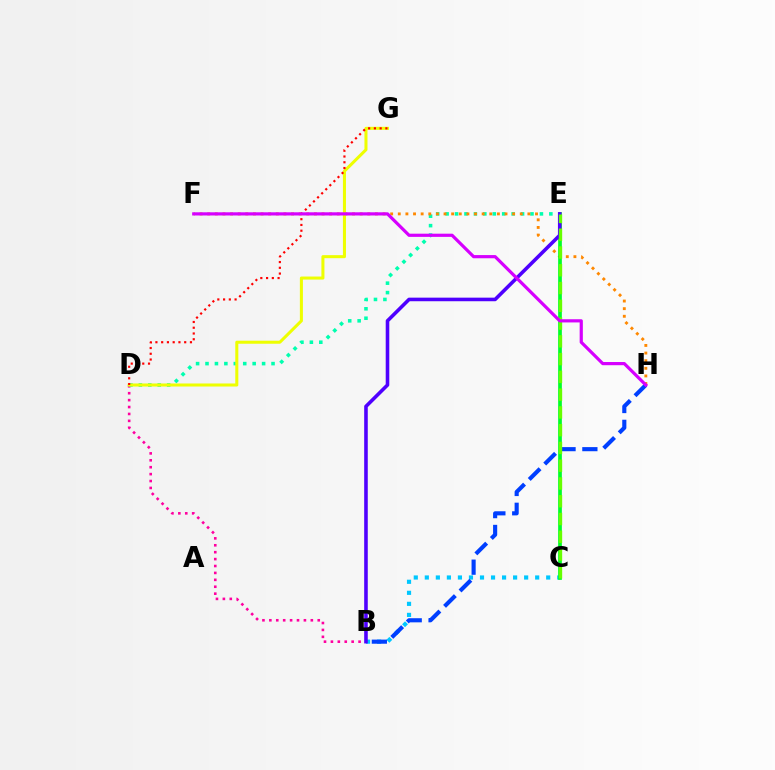{('B', 'D'): [{'color': '#ff00a0', 'line_style': 'dotted', 'thickness': 1.88}], ('B', 'C'): [{'color': '#00c7ff', 'line_style': 'dotted', 'thickness': 3.0}], ('D', 'E'): [{'color': '#00ffaf', 'line_style': 'dotted', 'thickness': 2.56}], ('F', 'H'): [{'color': '#ff8800', 'line_style': 'dotted', 'thickness': 2.07}, {'color': '#d600ff', 'line_style': 'solid', 'thickness': 2.3}], ('D', 'G'): [{'color': '#eeff00', 'line_style': 'solid', 'thickness': 2.19}, {'color': '#ff0000', 'line_style': 'dotted', 'thickness': 1.56}], ('B', 'H'): [{'color': '#003fff', 'line_style': 'dashed', 'thickness': 2.97}], ('C', 'E'): [{'color': '#00ff27', 'line_style': 'solid', 'thickness': 2.67}, {'color': '#66ff00', 'line_style': 'dashed', 'thickness': 2.41}], ('B', 'E'): [{'color': '#4f00ff', 'line_style': 'solid', 'thickness': 2.58}]}